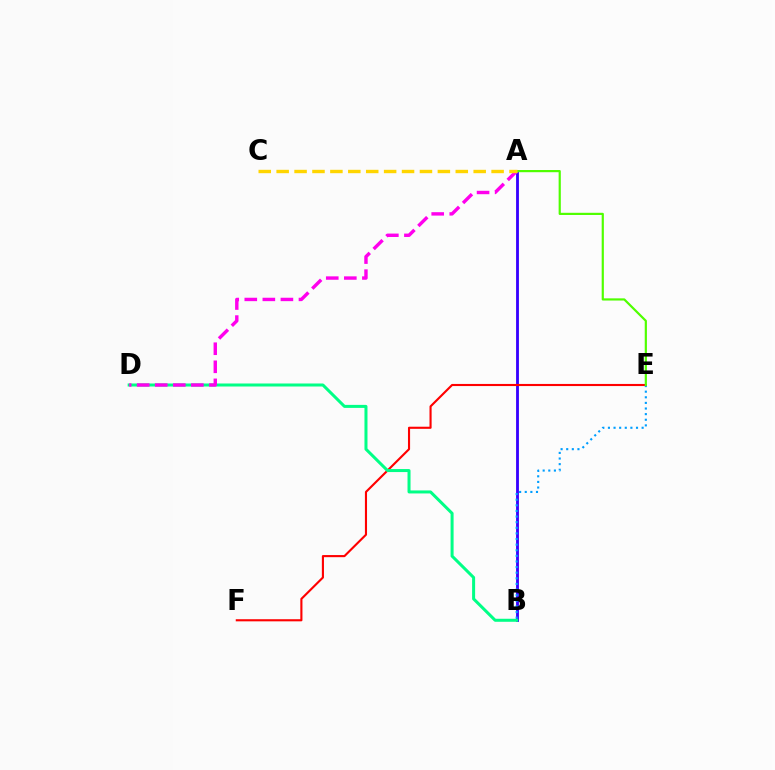{('A', 'B'): [{'color': '#3700ff', 'line_style': 'solid', 'thickness': 2.04}], ('B', 'E'): [{'color': '#009eff', 'line_style': 'dotted', 'thickness': 1.53}], ('E', 'F'): [{'color': '#ff0000', 'line_style': 'solid', 'thickness': 1.53}], ('B', 'D'): [{'color': '#00ff86', 'line_style': 'solid', 'thickness': 2.17}], ('A', 'D'): [{'color': '#ff00ed', 'line_style': 'dashed', 'thickness': 2.45}], ('A', 'E'): [{'color': '#4fff00', 'line_style': 'solid', 'thickness': 1.57}], ('A', 'C'): [{'color': '#ffd500', 'line_style': 'dashed', 'thickness': 2.43}]}